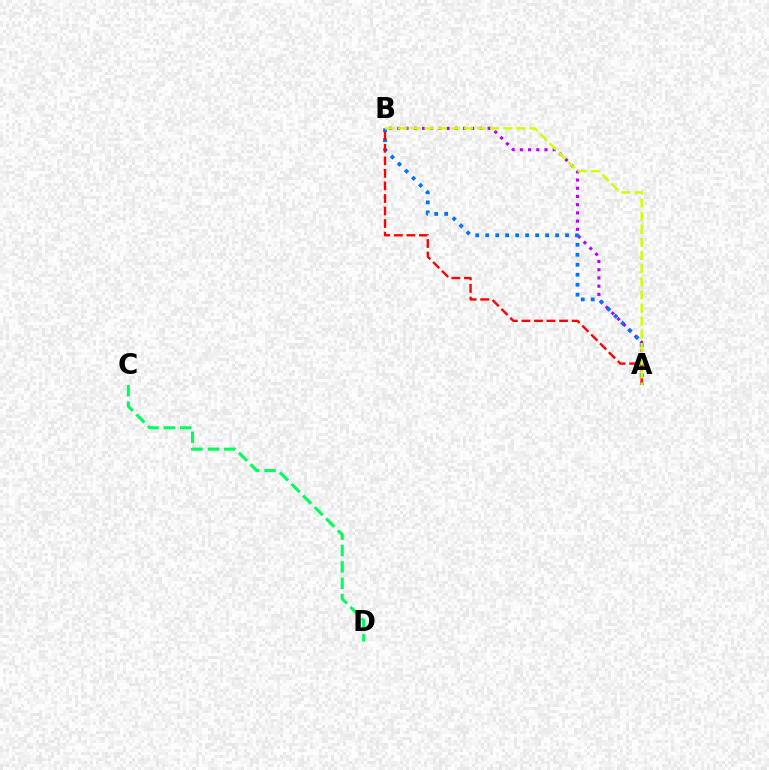{('A', 'B'): [{'color': '#b900ff', 'line_style': 'dotted', 'thickness': 2.23}, {'color': '#0074ff', 'line_style': 'dotted', 'thickness': 2.71}, {'color': '#ff0000', 'line_style': 'dashed', 'thickness': 1.7}, {'color': '#d1ff00', 'line_style': 'dashed', 'thickness': 1.79}], ('C', 'D'): [{'color': '#00ff5c', 'line_style': 'dashed', 'thickness': 2.22}]}